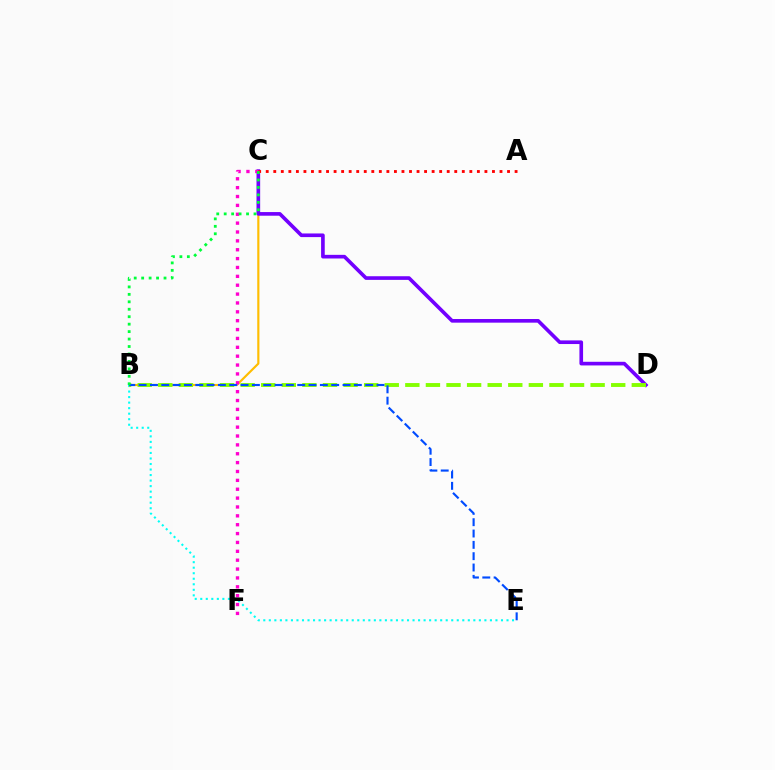{('B', 'C'): [{'color': '#ffbd00', 'line_style': 'solid', 'thickness': 1.55}, {'color': '#00ff39', 'line_style': 'dotted', 'thickness': 2.02}], ('C', 'D'): [{'color': '#7200ff', 'line_style': 'solid', 'thickness': 2.62}], ('B', 'E'): [{'color': '#00fff6', 'line_style': 'dotted', 'thickness': 1.5}, {'color': '#004bff', 'line_style': 'dashed', 'thickness': 1.54}], ('C', 'F'): [{'color': '#ff00cf', 'line_style': 'dotted', 'thickness': 2.41}], ('B', 'D'): [{'color': '#84ff00', 'line_style': 'dashed', 'thickness': 2.8}], ('A', 'C'): [{'color': '#ff0000', 'line_style': 'dotted', 'thickness': 2.05}]}